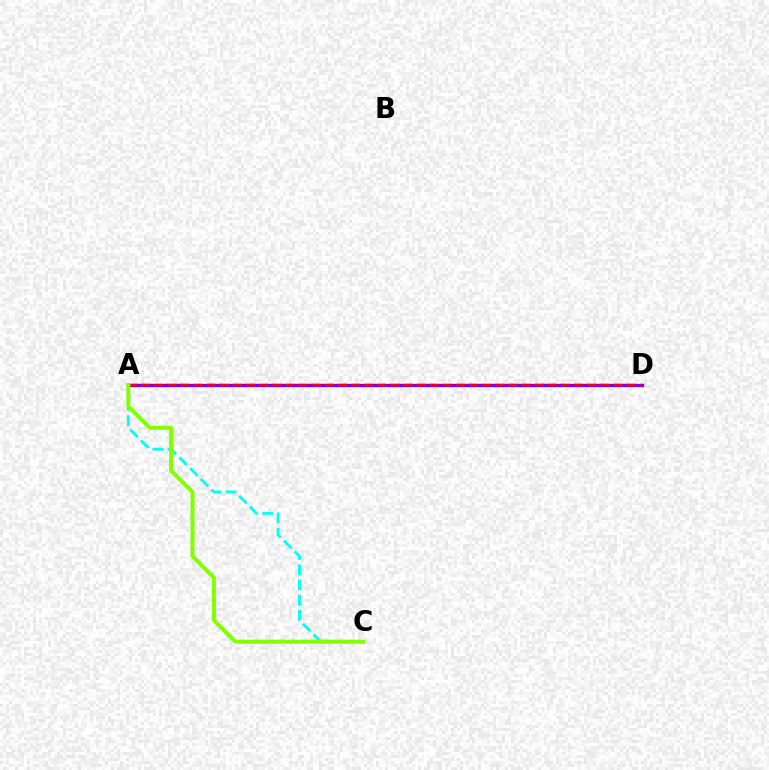{('A', 'C'): [{'color': '#00fff6', 'line_style': 'dashed', 'thickness': 2.06}, {'color': '#84ff00', 'line_style': 'solid', 'thickness': 2.88}], ('A', 'D'): [{'color': '#7200ff', 'line_style': 'solid', 'thickness': 2.38}, {'color': '#ff0000', 'line_style': 'dashed', 'thickness': 1.78}]}